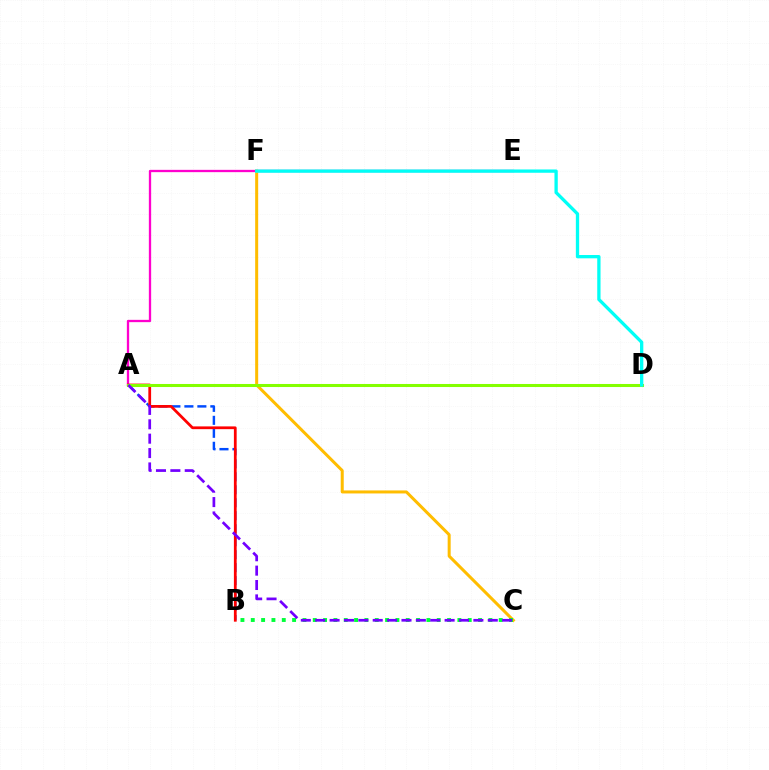{('A', 'E'): [{'color': '#ff00cf', 'line_style': 'solid', 'thickness': 1.66}], ('C', 'F'): [{'color': '#ffbd00', 'line_style': 'solid', 'thickness': 2.17}], ('A', 'B'): [{'color': '#004bff', 'line_style': 'dashed', 'thickness': 1.76}, {'color': '#ff0000', 'line_style': 'solid', 'thickness': 1.98}], ('A', 'D'): [{'color': '#84ff00', 'line_style': 'solid', 'thickness': 2.2}], ('D', 'F'): [{'color': '#00fff6', 'line_style': 'solid', 'thickness': 2.38}], ('B', 'C'): [{'color': '#00ff39', 'line_style': 'dotted', 'thickness': 2.81}], ('A', 'C'): [{'color': '#7200ff', 'line_style': 'dashed', 'thickness': 1.95}]}